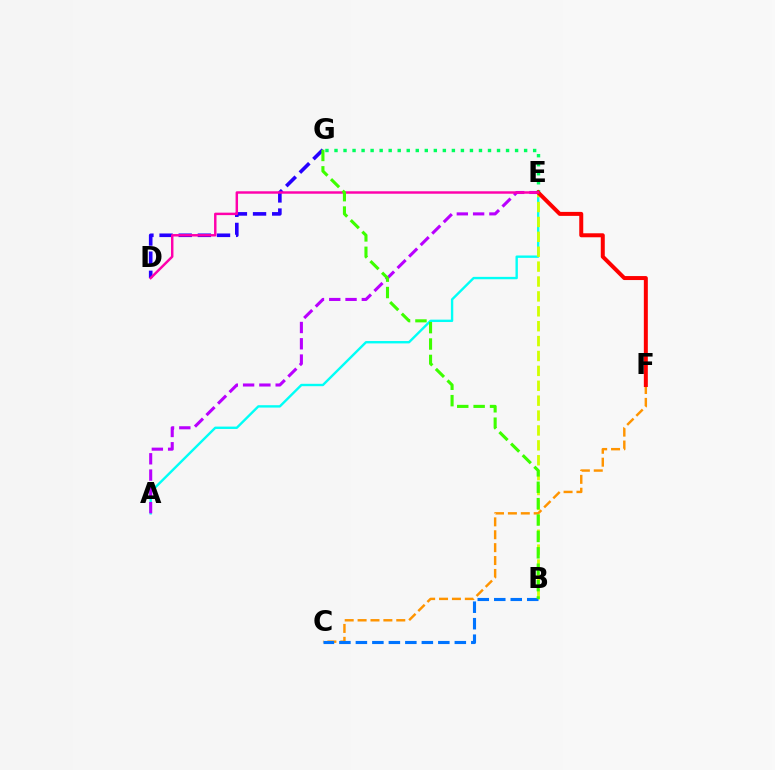{('E', 'G'): [{'color': '#00ff5c', 'line_style': 'dotted', 'thickness': 2.45}], ('A', 'E'): [{'color': '#00fff6', 'line_style': 'solid', 'thickness': 1.72}, {'color': '#b900ff', 'line_style': 'dashed', 'thickness': 2.21}], ('C', 'F'): [{'color': '#ff9400', 'line_style': 'dashed', 'thickness': 1.75}], ('D', 'G'): [{'color': '#2500ff', 'line_style': 'dashed', 'thickness': 2.6}], ('B', 'E'): [{'color': '#d1ff00', 'line_style': 'dashed', 'thickness': 2.02}], ('B', 'C'): [{'color': '#0074ff', 'line_style': 'dashed', 'thickness': 2.24}], ('E', 'F'): [{'color': '#ff0000', 'line_style': 'solid', 'thickness': 2.87}], ('D', 'E'): [{'color': '#ff00ac', 'line_style': 'solid', 'thickness': 1.77}], ('B', 'G'): [{'color': '#3dff00', 'line_style': 'dashed', 'thickness': 2.23}]}